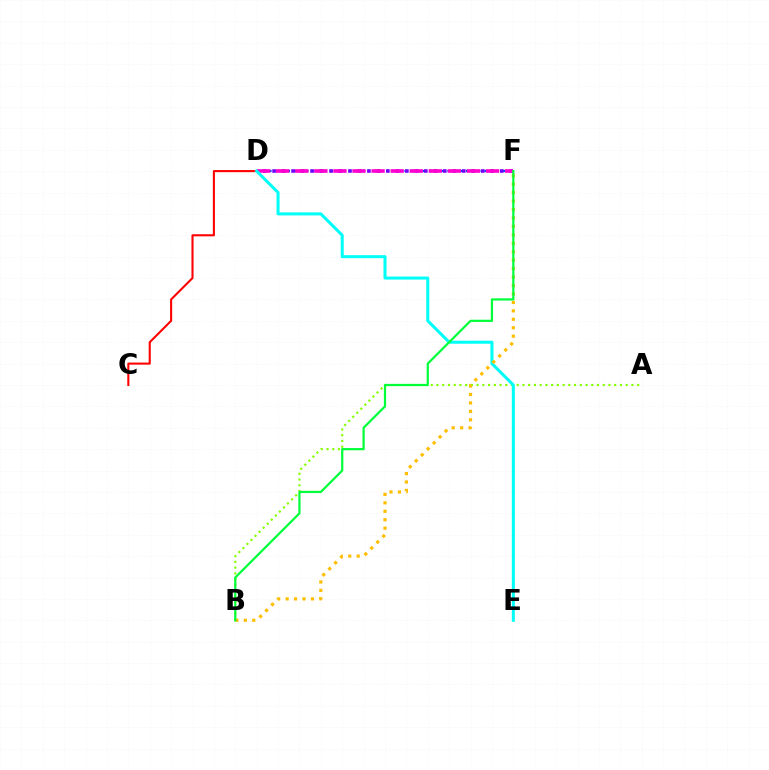{('D', 'F'): [{'color': '#004bff', 'line_style': 'dotted', 'thickness': 1.67}, {'color': '#7200ff', 'line_style': 'dotted', 'thickness': 2.58}, {'color': '#ff00cf', 'line_style': 'dashed', 'thickness': 2.59}], ('C', 'D'): [{'color': '#ff0000', 'line_style': 'solid', 'thickness': 1.5}], ('A', 'B'): [{'color': '#84ff00', 'line_style': 'dotted', 'thickness': 1.56}], ('D', 'E'): [{'color': '#00fff6', 'line_style': 'solid', 'thickness': 2.18}], ('B', 'F'): [{'color': '#ffbd00', 'line_style': 'dotted', 'thickness': 2.29}, {'color': '#00ff39', 'line_style': 'solid', 'thickness': 1.6}]}